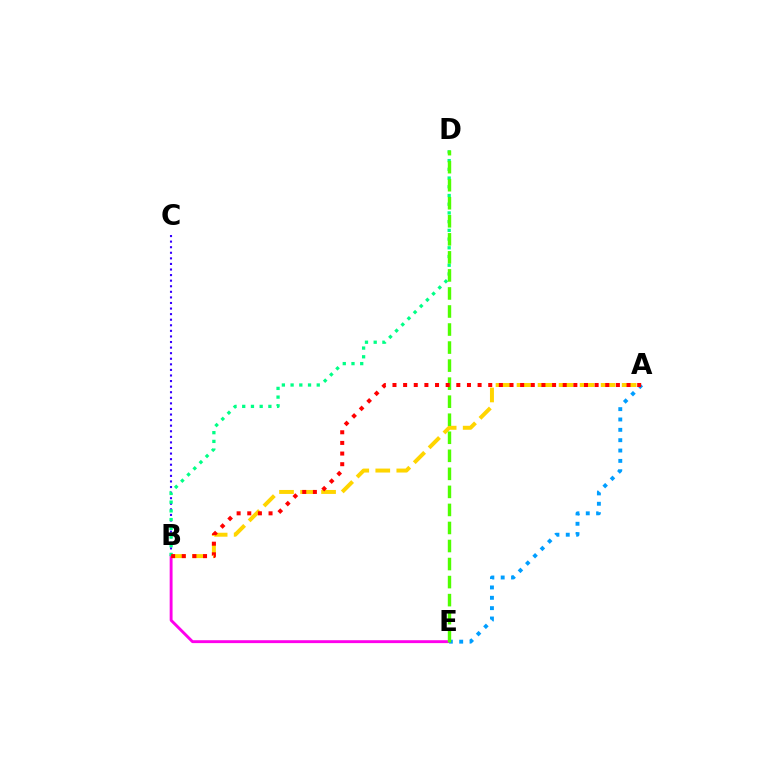{('B', 'E'): [{'color': '#ff00ed', 'line_style': 'solid', 'thickness': 2.08}], ('A', 'E'): [{'color': '#009eff', 'line_style': 'dotted', 'thickness': 2.81}], ('A', 'B'): [{'color': '#ffd500', 'line_style': 'dashed', 'thickness': 2.86}, {'color': '#ff0000', 'line_style': 'dotted', 'thickness': 2.89}], ('B', 'C'): [{'color': '#3700ff', 'line_style': 'dotted', 'thickness': 1.52}], ('B', 'D'): [{'color': '#00ff86', 'line_style': 'dotted', 'thickness': 2.37}], ('D', 'E'): [{'color': '#4fff00', 'line_style': 'dashed', 'thickness': 2.45}]}